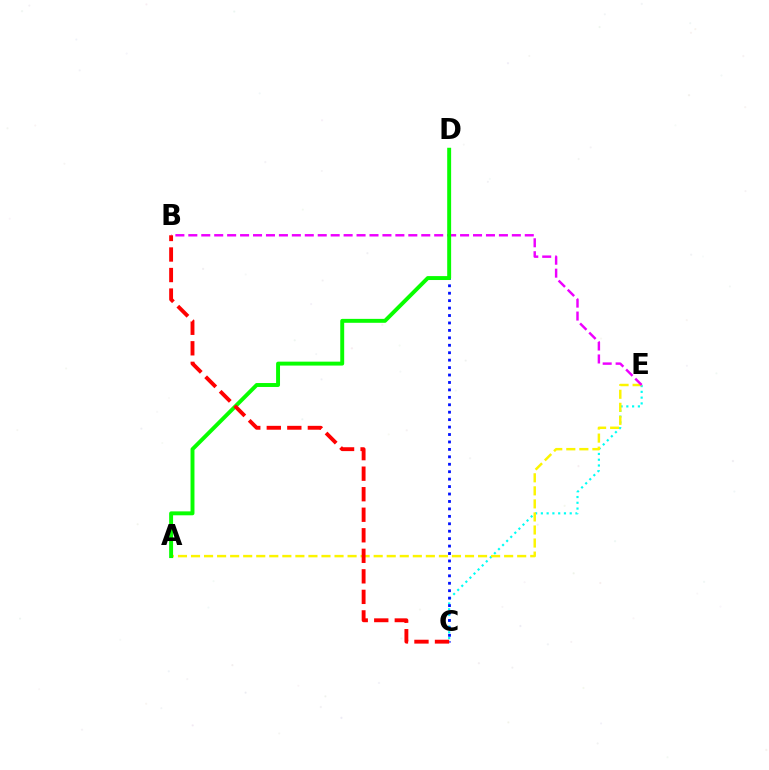{('C', 'E'): [{'color': '#00fff6', 'line_style': 'dotted', 'thickness': 1.57}], ('C', 'D'): [{'color': '#0010ff', 'line_style': 'dotted', 'thickness': 2.02}], ('A', 'E'): [{'color': '#fcf500', 'line_style': 'dashed', 'thickness': 1.77}], ('B', 'E'): [{'color': '#ee00ff', 'line_style': 'dashed', 'thickness': 1.76}], ('A', 'D'): [{'color': '#08ff00', 'line_style': 'solid', 'thickness': 2.83}], ('B', 'C'): [{'color': '#ff0000', 'line_style': 'dashed', 'thickness': 2.79}]}